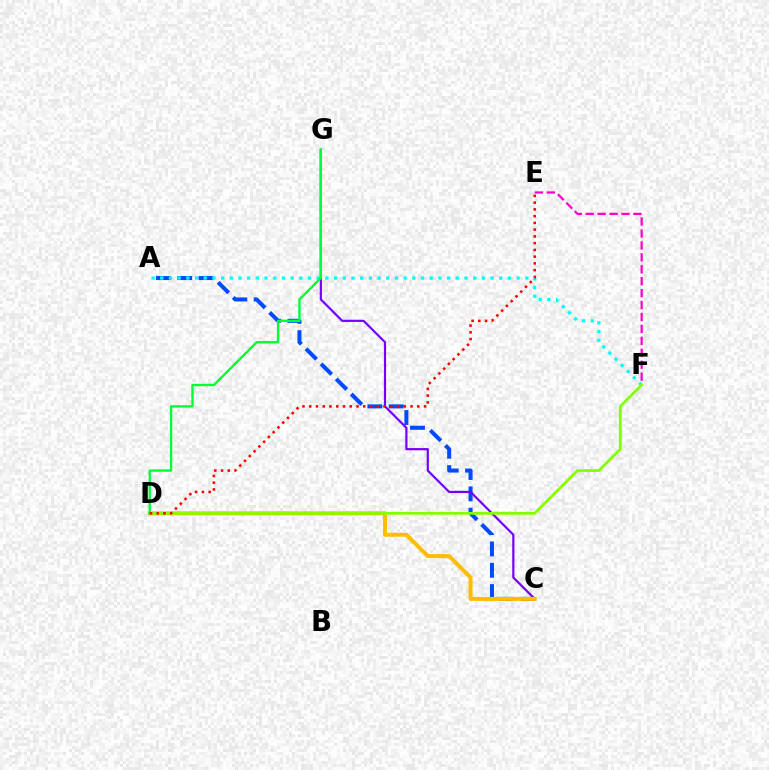{('A', 'C'): [{'color': '#004bff', 'line_style': 'dashed', 'thickness': 2.9}], ('C', 'G'): [{'color': '#7200ff', 'line_style': 'solid', 'thickness': 1.57}], ('E', 'F'): [{'color': '#ff00cf', 'line_style': 'dashed', 'thickness': 1.62}], ('C', 'D'): [{'color': '#ffbd00', 'line_style': 'solid', 'thickness': 2.88}], ('A', 'F'): [{'color': '#00fff6', 'line_style': 'dotted', 'thickness': 2.36}], ('D', 'F'): [{'color': '#84ff00', 'line_style': 'solid', 'thickness': 1.99}], ('D', 'G'): [{'color': '#00ff39', 'line_style': 'solid', 'thickness': 1.71}], ('D', 'E'): [{'color': '#ff0000', 'line_style': 'dotted', 'thickness': 1.83}]}